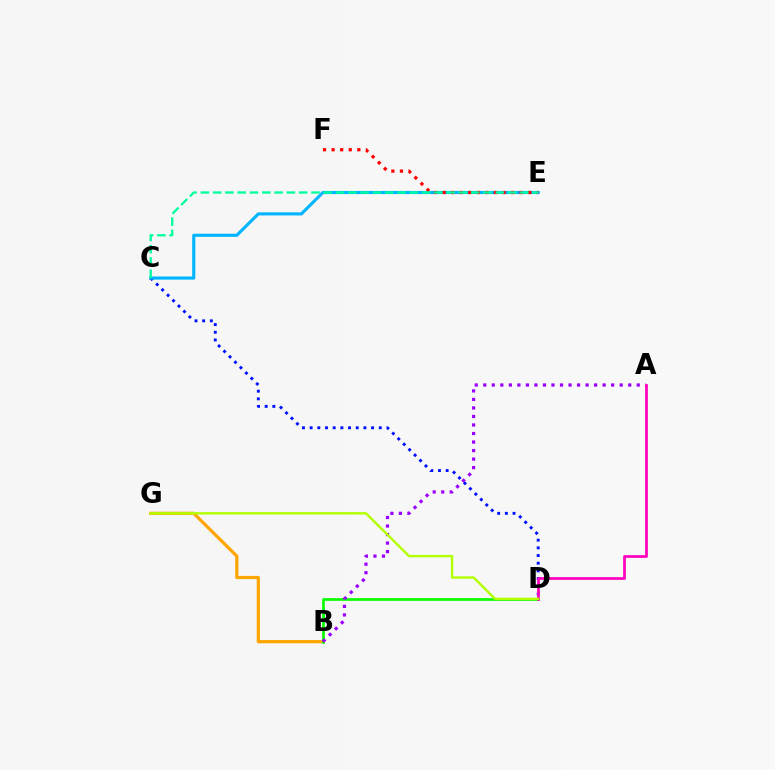{('B', 'G'): [{'color': '#ffa500', 'line_style': 'solid', 'thickness': 2.32}], ('B', 'D'): [{'color': '#08ff00', 'line_style': 'solid', 'thickness': 1.95}], ('C', 'D'): [{'color': '#0010ff', 'line_style': 'dotted', 'thickness': 2.09}], ('C', 'E'): [{'color': '#00b5ff', 'line_style': 'solid', 'thickness': 2.25}, {'color': '#00ff9d', 'line_style': 'dashed', 'thickness': 1.67}], ('E', 'F'): [{'color': '#ff0000', 'line_style': 'dotted', 'thickness': 2.33}], ('A', 'B'): [{'color': '#9b00ff', 'line_style': 'dotted', 'thickness': 2.32}], ('A', 'D'): [{'color': '#ff00bd', 'line_style': 'solid', 'thickness': 1.96}], ('D', 'G'): [{'color': '#b3ff00', 'line_style': 'solid', 'thickness': 1.72}]}